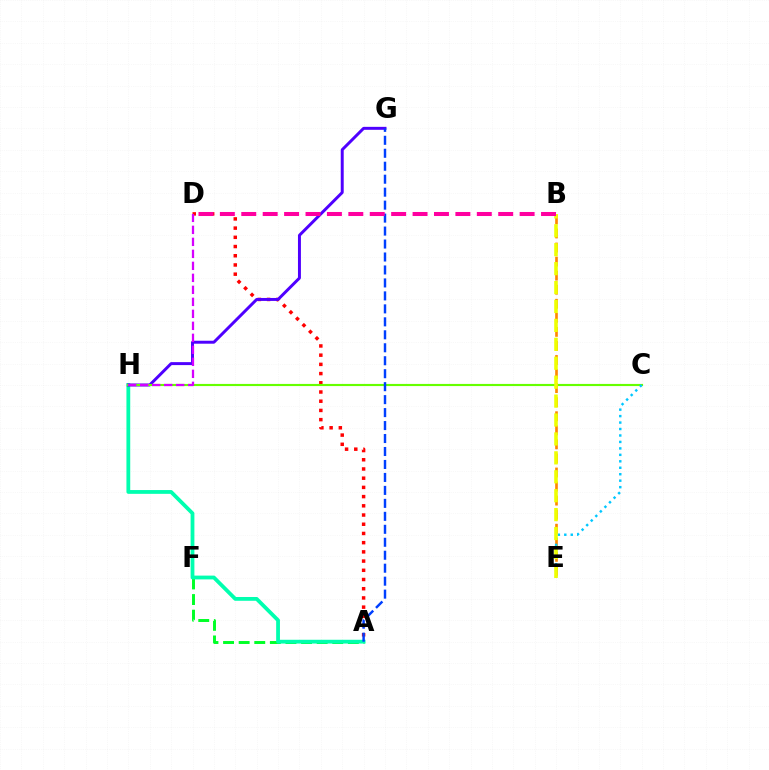{('A', 'F'): [{'color': '#00ff27', 'line_style': 'dashed', 'thickness': 2.12}], ('A', 'D'): [{'color': '#ff0000', 'line_style': 'dotted', 'thickness': 2.5}], ('A', 'H'): [{'color': '#00ffaf', 'line_style': 'solid', 'thickness': 2.73}], ('G', 'H'): [{'color': '#4f00ff', 'line_style': 'solid', 'thickness': 2.13}], ('C', 'H'): [{'color': '#66ff00', 'line_style': 'solid', 'thickness': 1.55}], ('A', 'G'): [{'color': '#003fff', 'line_style': 'dashed', 'thickness': 1.76}], ('B', 'E'): [{'color': '#ff8800', 'line_style': 'dashed', 'thickness': 1.91}, {'color': '#eeff00', 'line_style': 'dashed', 'thickness': 2.57}], ('C', 'E'): [{'color': '#00c7ff', 'line_style': 'dotted', 'thickness': 1.75}], ('D', 'H'): [{'color': '#d600ff', 'line_style': 'dashed', 'thickness': 1.63}], ('B', 'D'): [{'color': '#ff00a0', 'line_style': 'dashed', 'thickness': 2.91}]}